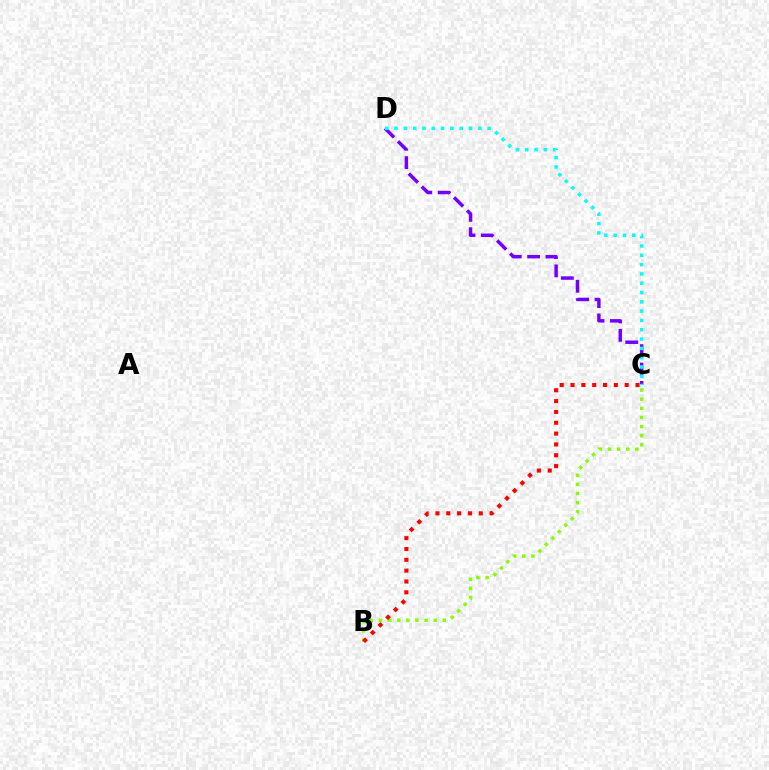{('C', 'D'): [{'color': '#7200ff', 'line_style': 'dashed', 'thickness': 2.5}, {'color': '#00fff6', 'line_style': 'dotted', 'thickness': 2.53}], ('B', 'C'): [{'color': '#84ff00', 'line_style': 'dotted', 'thickness': 2.48}, {'color': '#ff0000', 'line_style': 'dotted', 'thickness': 2.94}]}